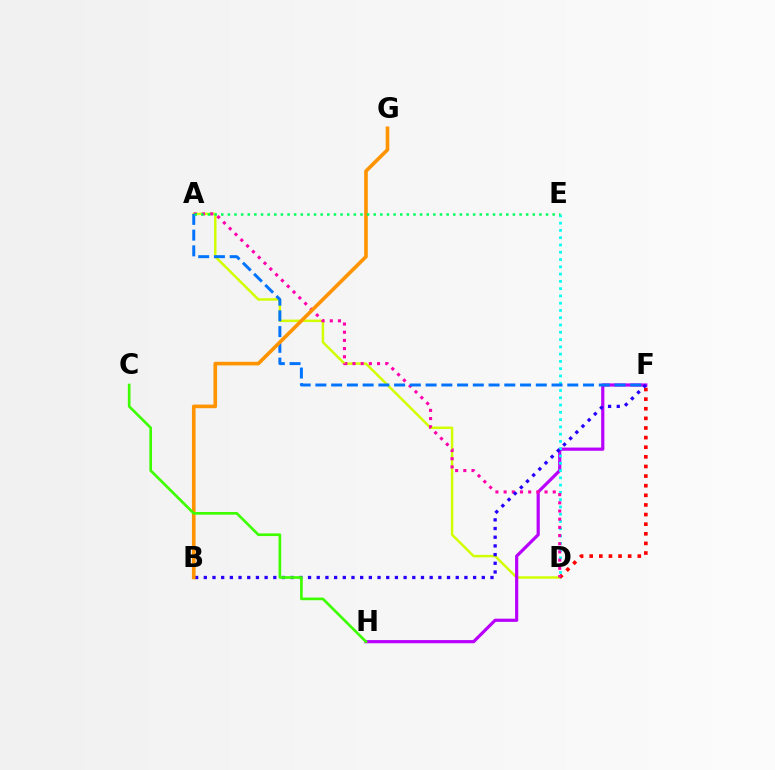{('A', 'D'): [{'color': '#d1ff00', 'line_style': 'solid', 'thickness': 1.78}, {'color': '#ff00ac', 'line_style': 'dotted', 'thickness': 2.22}], ('F', 'H'): [{'color': '#b900ff', 'line_style': 'solid', 'thickness': 2.29}], ('D', 'F'): [{'color': '#ff0000', 'line_style': 'dotted', 'thickness': 2.61}], ('D', 'E'): [{'color': '#00fff6', 'line_style': 'dotted', 'thickness': 1.98}], ('A', 'F'): [{'color': '#0074ff', 'line_style': 'dashed', 'thickness': 2.14}], ('B', 'F'): [{'color': '#2500ff', 'line_style': 'dotted', 'thickness': 2.36}], ('B', 'G'): [{'color': '#ff9400', 'line_style': 'solid', 'thickness': 2.61}], ('C', 'H'): [{'color': '#3dff00', 'line_style': 'solid', 'thickness': 1.92}], ('A', 'E'): [{'color': '#00ff5c', 'line_style': 'dotted', 'thickness': 1.8}]}